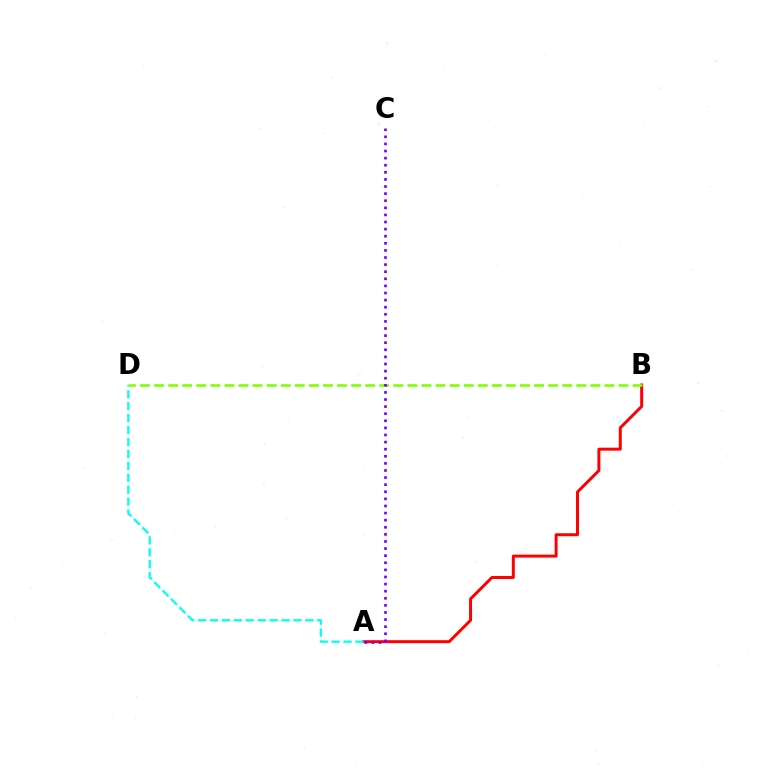{('A', 'B'): [{'color': '#ff0000', 'line_style': 'solid', 'thickness': 2.13}], ('A', 'D'): [{'color': '#00fff6', 'line_style': 'dashed', 'thickness': 1.62}], ('B', 'D'): [{'color': '#84ff00', 'line_style': 'dashed', 'thickness': 1.91}], ('A', 'C'): [{'color': '#7200ff', 'line_style': 'dotted', 'thickness': 1.93}]}